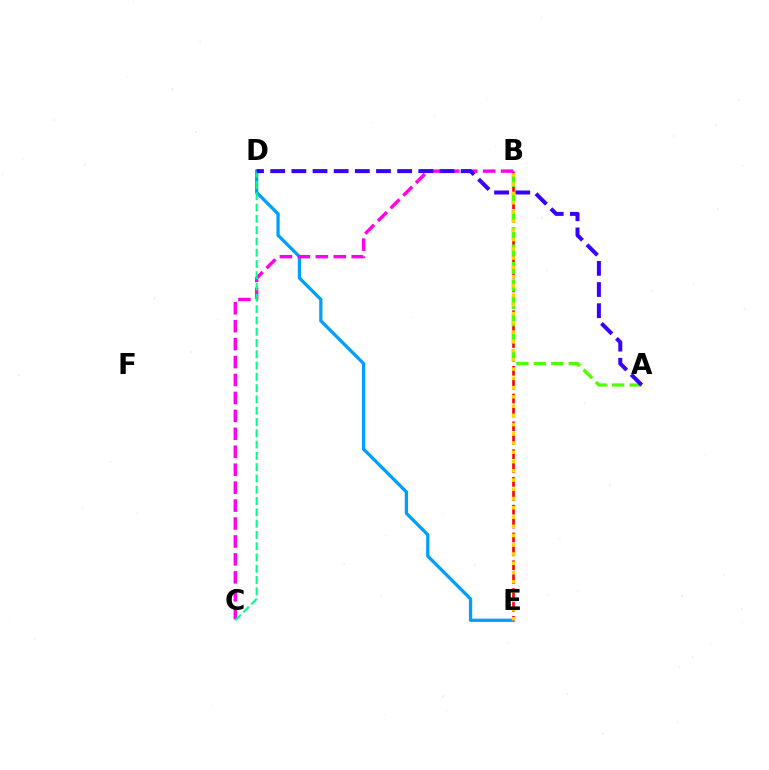{('D', 'E'): [{'color': '#009eff', 'line_style': 'solid', 'thickness': 2.35}], ('B', 'E'): [{'color': '#ff0000', 'line_style': 'dashed', 'thickness': 1.89}, {'color': '#ffd500', 'line_style': 'dotted', 'thickness': 2.51}], ('B', 'C'): [{'color': '#ff00ed', 'line_style': 'dashed', 'thickness': 2.44}], ('A', 'B'): [{'color': '#4fff00', 'line_style': 'dashed', 'thickness': 2.37}], ('C', 'D'): [{'color': '#00ff86', 'line_style': 'dashed', 'thickness': 1.53}], ('A', 'D'): [{'color': '#3700ff', 'line_style': 'dashed', 'thickness': 2.87}]}